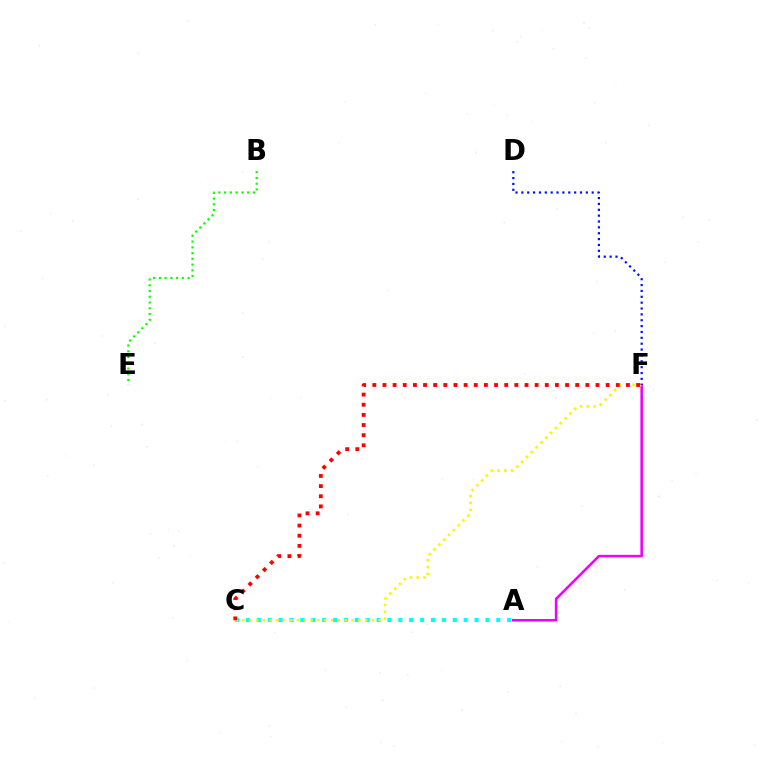{('A', 'F'): [{'color': '#ee00ff', 'line_style': 'solid', 'thickness': 1.84}], ('A', 'C'): [{'color': '#00fff6', 'line_style': 'dotted', 'thickness': 2.96}], ('C', 'F'): [{'color': '#fcf500', 'line_style': 'dotted', 'thickness': 1.85}, {'color': '#ff0000', 'line_style': 'dotted', 'thickness': 2.76}], ('D', 'F'): [{'color': '#0010ff', 'line_style': 'dotted', 'thickness': 1.59}], ('B', 'E'): [{'color': '#08ff00', 'line_style': 'dotted', 'thickness': 1.57}]}